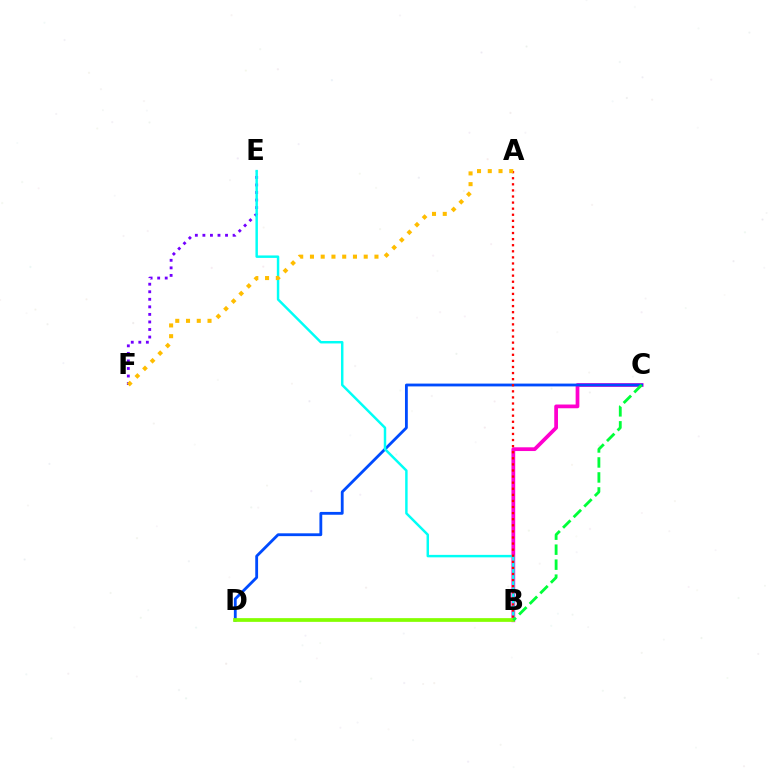{('E', 'F'): [{'color': '#7200ff', 'line_style': 'dotted', 'thickness': 2.05}], ('B', 'C'): [{'color': '#ff00cf', 'line_style': 'solid', 'thickness': 2.69}, {'color': '#00ff39', 'line_style': 'dashed', 'thickness': 2.04}], ('C', 'D'): [{'color': '#004bff', 'line_style': 'solid', 'thickness': 2.03}], ('B', 'E'): [{'color': '#00fff6', 'line_style': 'solid', 'thickness': 1.77}], ('A', 'B'): [{'color': '#ff0000', 'line_style': 'dotted', 'thickness': 1.65}], ('A', 'F'): [{'color': '#ffbd00', 'line_style': 'dotted', 'thickness': 2.92}], ('B', 'D'): [{'color': '#84ff00', 'line_style': 'solid', 'thickness': 2.68}]}